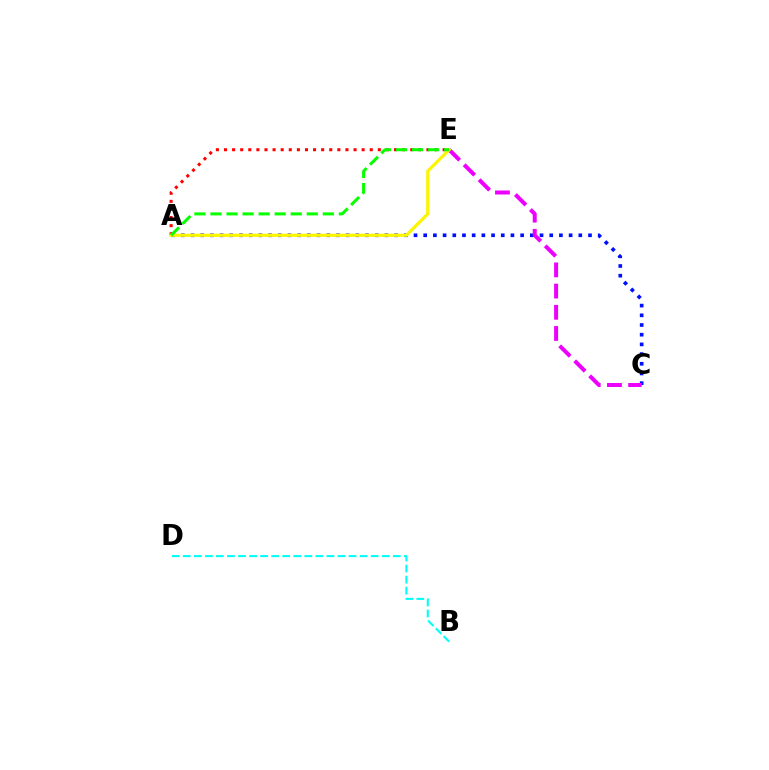{('B', 'D'): [{'color': '#00fff6', 'line_style': 'dashed', 'thickness': 1.5}], ('A', 'C'): [{'color': '#0010ff', 'line_style': 'dotted', 'thickness': 2.63}], ('A', 'E'): [{'color': '#ff0000', 'line_style': 'dotted', 'thickness': 2.2}, {'color': '#fcf500', 'line_style': 'solid', 'thickness': 2.29}, {'color': '#08ff00', 'line_style': 'dashed', 'thickness': 2.18}], ('C', 'E'): [{'color': '#ee00ff', 'line_style': 'dashed', 'thickness': 2.88}]}